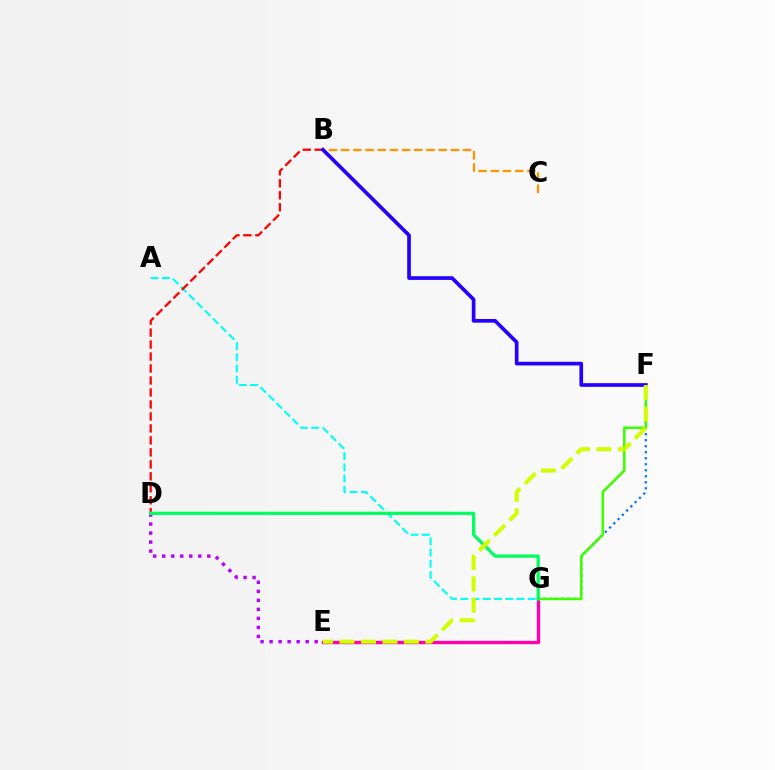{('F', 'G'): [{'color': '#0074ff', 'line_style': 'dotted', 'thickness': 1.63}, {'color': '#3dff00', 'line_style': 'solid', 'thickness': 1.85}], ('D', 'E'): [{'color': '#b900ff', 'line_style': 'dotted', 'thickness': 2.45}], ('B', 'C'): [{'color': '#ff9400', 'line_style': 'dashed', 'thickness': 1.66}], ('A', 'G'): [{'color': '#00fff6', 'line_style': 'dashed', 'thickness': 1.53}], ('E', 'G'): [{'color': '#ff00ac', 'line_style': 'solid', 'thickness': 2.42}], ('B', 'D'): [{'color': '#ff0000', 'line_style': 'dashed', 'thickness': 1.63}], ('B', 'F'): [{'color': '#2500ff', 'line_style': 'solid', 'thickness': 2.65}], ('D', 'G'): [{'color': '#00ff5c', 'line_style': 'solid', 'thickness': 2.33}], ('E', 'F'): [{'color': '#d1ff00', 'line_style': 'dashed', 'thickness': 2.92}]}